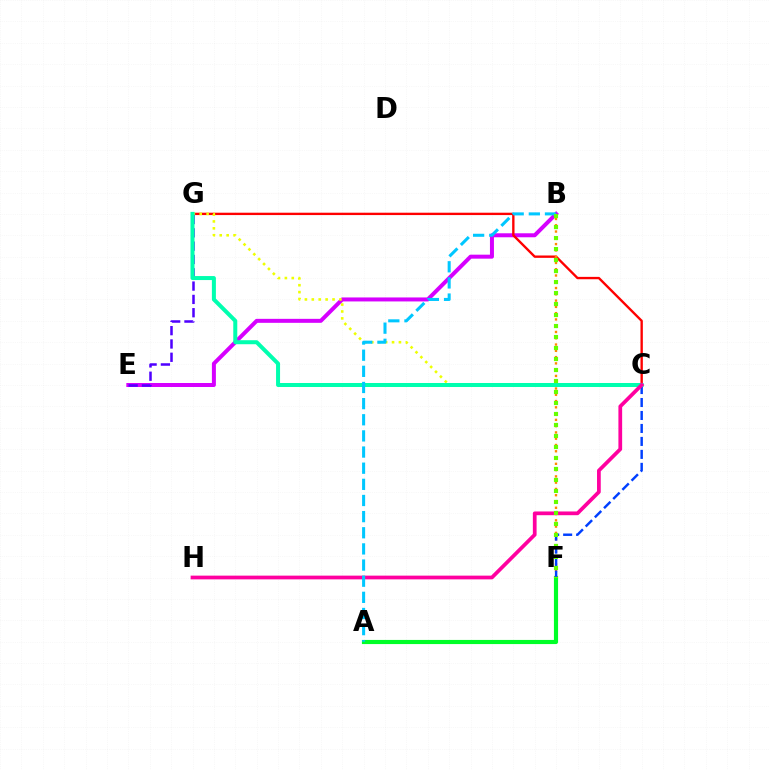{('A', 'F'): [{'color': '#00ff27', 'line_style': 'solid', 'thickness': 2.98}], ('B', 'E'): [{'color': '#d600ff', 'line_style': 'solid', 'thickness': 2.87}], ('C', 'G'): [{'color': '#ff0000', 'line_style': 'solid', 'thickness': 1.7}, {'color': '#eeff00', 'line_style': 'dotted', 'thickness': 1.88}, {'color': '#00ffaf', 'line_style': 'solid', 'thickness': 2.89}], ('B', 'F'): [{'color': '#ff8800', 'line_style': 'dotted', 'thickness': 1.71}, {'color': '#66ff00', 'line_style': 'dotted', 'thickness': 2.99}], ('C', 'F'): [{'color': '#003fff', 'line_style': 'dashed', 'thickness': 1.76}], ('E', 'G'): [{'color': '#4f00ff', 'line_style': 'dashed', 'thickness': 1.81}], ('C', 'H'): [{'color': '#ff00a0', 'line_style': 'solid', 'thickness': 2.69}], ('A', 'B'): [{'color': '#00c7ff', 'line_style': 'dashed', 'thickness': 2.19}]}